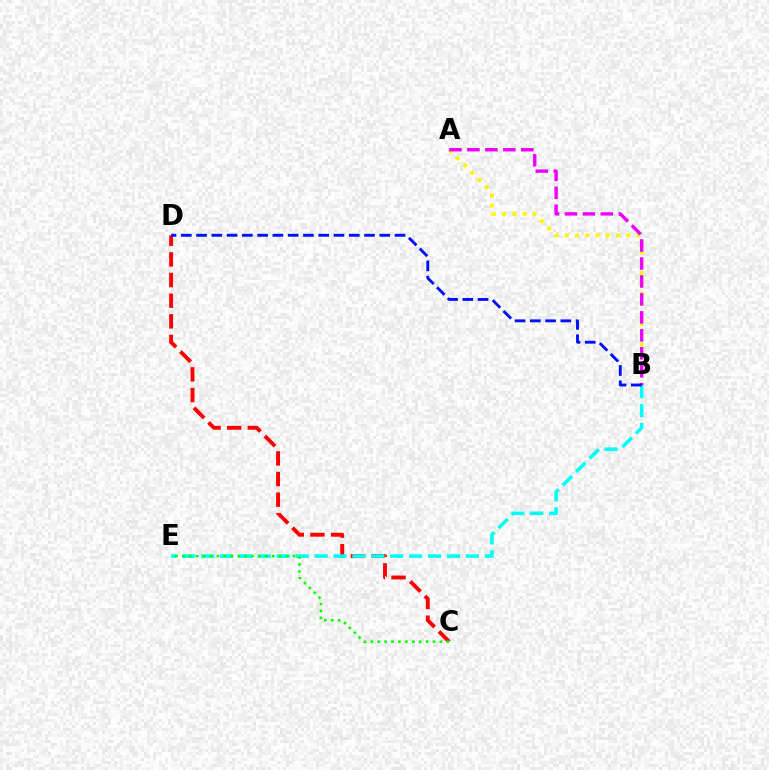{('A', 'B'): [{'color': '#fcf500', 'line_style': 'dotted', 'thickness': 2.78}, {'color': '#ee00ff', 'line_style': 'dashed', 'thickness': 2.44}], ('C', 'D'): [{'color': '#ff0000', 'line_style': 'dashed', 'thickness': 2.8}], ('B', 'E'): [{'color': '#00fff6', 'line_style': 'dashed', 'thickness': 2.57}], ('C', 'E'): [{'color': '#08ff00', 'line_style': 'dotted', 'thickness': 1.88}], ('B', 'D'): [{'color': '#0010ff', 'line_style': 'dashed', 'thickness': 2.07}]}